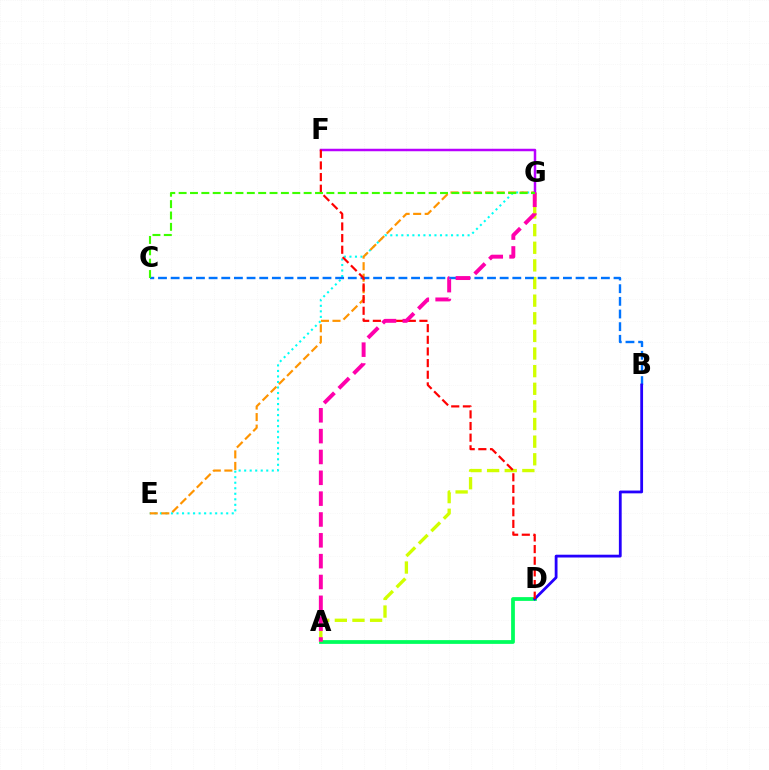{('E', 'G'): [{'color': '#00fff6', 'line_style': 'dotted', 'thickness': 1.5}, {'color': '#ff9400', 'line_style': 'dashed', 'thickness': 1.57}], ('A', 'D'): [{'color': '#00ff5c', 'line_style': 'solid', 'thickness': 2.71}], ('A', 'G'): [{'color': '#d1ff00', 'line_style': 'dashed', 'thickness': 2.39}, {'color': '#ff00ac', 'line_style': 'dashed', 'thickness': 2.83}], ('F', 'G'): [{'color': '#b900ff', 'line_style': 'solid', 'thickness': 1.8}], ('B', 'C'): [{'color': '#0074ff', 'line_style': 'dashed', 'thickness': 1.72}], ('B', 'D'): [{'color': '#2500ff', 'line_style': 'solid', 'thickness': 2.01}], ('D', 'F'): [{'color': '#ff0000', 'line_style': 'dashed', 'thickness': 1.58}], ('C', 'G'): [{'color': '#3dff00', 'line_style': 'dashed', 'thickness': 1.54}]}